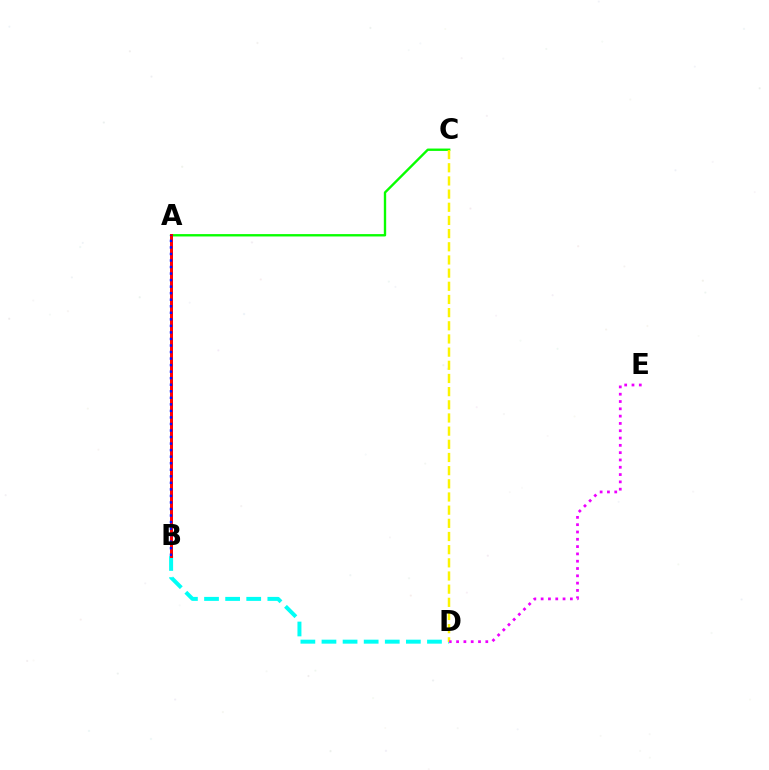{('A', 'C'): [{'color': '#08ff00', 'line_style': 'solid', 'thickness': 1.7}], ('B', 'D'): [{'color': '#00fff6', 'line_style': 'dashed', 'thickness': 2.87}], ('C', 'D'): [{'color': '#fcf500', 'line_style': 'dashed', 'thickness': 1.79}], ('A', 'B'): [{'color': '#ff0000', 'line_style': 'solid', 'thickness': 2.14}, {'color': '#0010ff', 'line_style': 'dotted', 'thickness': 1.78}], ('D', 'E'): [{'color': '#ee00ff', 'line_style': 'dotted', 'thickness': 1.98}]}